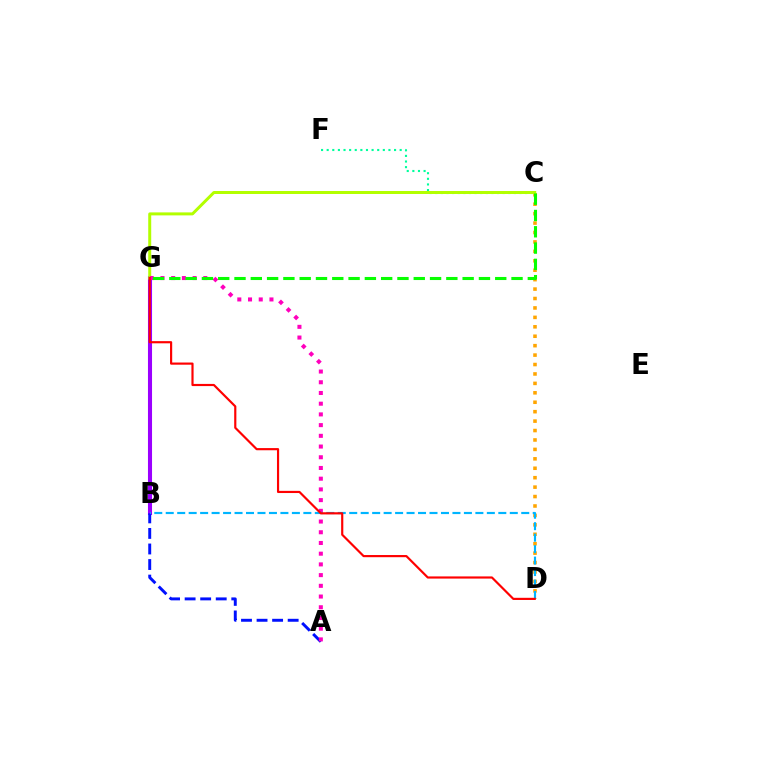{('B', 'G'): [{'color': '#9b00ff', 'line_style': 'solid', 'thickness': 2.93}], ('C', 'F'): [{'color': '#00ff9d', 'line_style': 'dotted', 'thickness': 1.53}], ('C', 'D'): [{'color': '#ffa500', 'line_style': 'dotted', 'thickness': 2.56}], ('A', 'B'): [{'color': '#0010ff', 'line_style': 'dashed', 'thickness': 2.11}], ('C', 'G'): [{'color': '#b3ff00', 'line_style': 'solid', 'thickness': 2.15}, {'color': '#08ff00', 'line_style': 'dashed', 'thickness': 2.21}], ('A', 'G'): [{'color': '#ff00bd', 'line_style': 'dotted', 'thickness': 2.91}], ('B', 'D'): [{'color': '#00b5ff', 'line_style': 'dashed', 'thickness': 1.56}], ('D', 'G'): [{'color': '#ff0000', 'line_style': 'solid', 'thickness': 1.56}]}